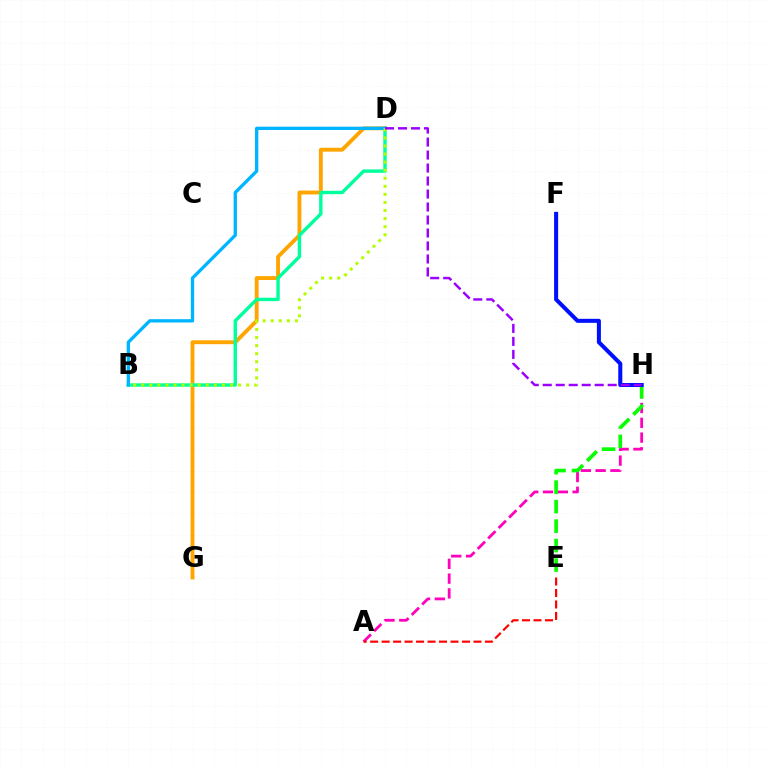{('A', 'H'): [{'color': '#ff00bd', 'line_style': 'dashed', 'thickness': 2.01}], ('D', 'G'): [{'color': '#ffa500', 'line_style': 'solid', 'thickness': 2.79}], ('E', 'H'): [{'color': '#08ff00', 'line_style': 'dashed', 'thickness': 2.65}], ('A', 'E'): [{'color': '#ff0000', 'line_style': 'dashed', 'thickness': 1.56}], ('B', 'D'): [{'color': '#00ff9d', 'line_style': 'solid', 'thickness': 2.46}, {'color': '#00b5ff', 'line_style': 'solid', 'thickness': 2.39}, {'color': '#b3ff00', 'line_style': 'dotted', 'thickness': 2.19}], ('F', 'H'): [{'color': '#0010ff', 'line_style': 'solid', 'thickness': 2.91}], ('D', 'H'): [{'color': '#9b00ff', 'line_style': 'dashed', 'thickness': 1.76}]}